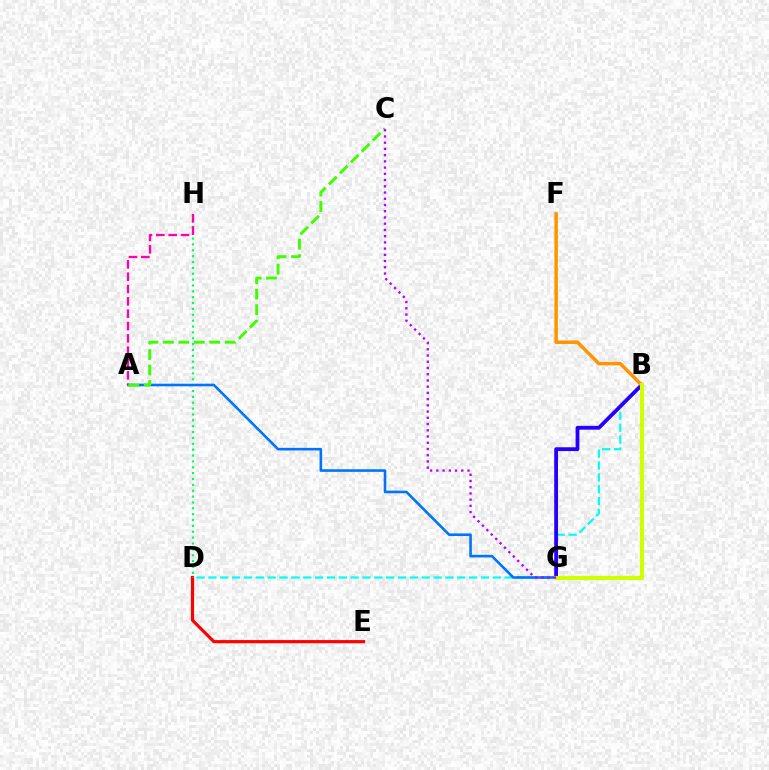{('B', 'D'): [{'color': '#00fff6', 'line_style': 'dashed', 'thickness': 1.61}], ('D', 'E'): [{'color': '#ff0000', 'line_style': 'solid', 'thickness': 2.29}], ('D', 'H'): [{'color': '#00ff5c', 'line_style': 'dotted', 'thickness': 1.59}], ('A', 'G'): [{'color': '#0074ff', 'line_style': 'solid', 'thickness': 1.87}], ('A', 'H'): [{'color': '#ff00ac', 'line_style': 'dashed', 'thickness': 1.68}], ('B', 'G'): [{'color': '#2500ff', 'line_style': 'solid', 'thickness': 2.74}, {'color': '#d1ff00', 'line_style': 'solid', 'thickness': 2.96}], ('A', 'C'): [{'color': '#3dff00', 'line_style': 'dashed', 'thickness': 2.1}], ('B', 'F'): [{'color': '#ff9400', 'line_style': 'solid', 'thickness': 2.51}], ('C', 'G'): [{'color': '#b900ff', 'line_style': 'dotted', 'thickness': 1.69}]}